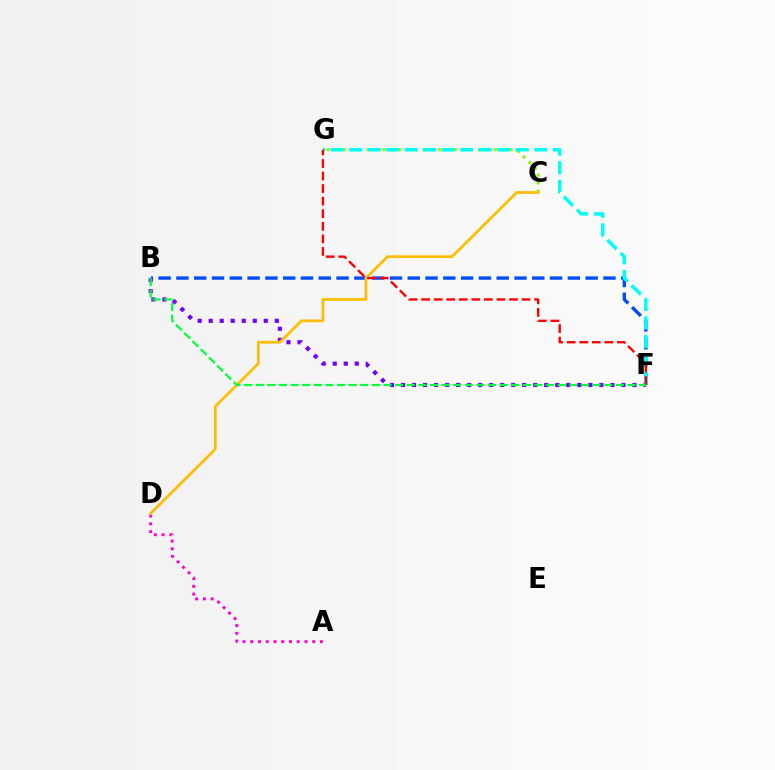{('C', 'G'): [{'color': '#84ff00', 'line_style': 'dotted', 'thickness': 2.16}], ('B', 'F'): [{'color': '#004bff', 'line_style': 'dashed', 'thickness': 2.42}, {'color': '#7200ff', 'line_style': 'dotted', 'thickness': 2.99}, {'color': '#00ff39', 'line_style': 'dashed', 'thickness': 1.58}], ('A', 'D'): [{'color': '#ff00cf', 'line_style': 'dotted', 'thickness': 2.11}], ('F', 'G'): [{'color': '#00fff6', 'line_style': 'dashed', 'thickness': 2.51}, {'color': '#ff0000', 'line_style': 'dashed', 'thickness': 1.71}], ('C', 'D'): [{'color': '#ffbd00', 'line_style': 'solid', 'thickness': 1.96}]}